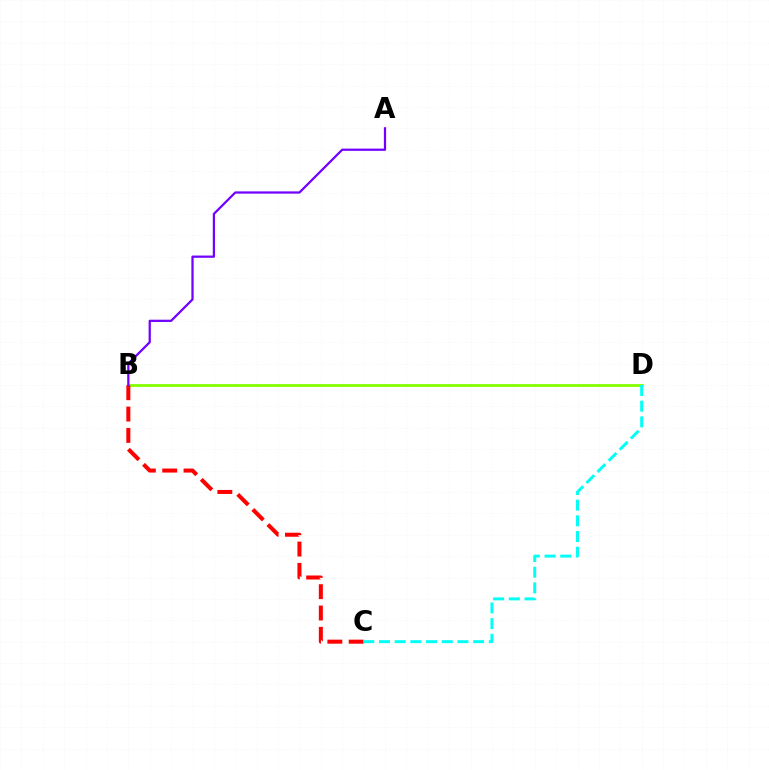{('B', 'D'): [{'color': '#84ff00', 'line_style': 'solid', 'thickness': 2.03}], ('B', 'C'): [{'color': '#ff0000', 'line_style': 'dashed', 'thickness': 2.9}], ('A', 'B'): [{'color': '#7200ff', 'line_style': 'solid', 'thickness': 1.61}], ('C', 'D'): [{'color': '#00fff6', 'line_style': 'dashed', 'thickness': 2.13}]}